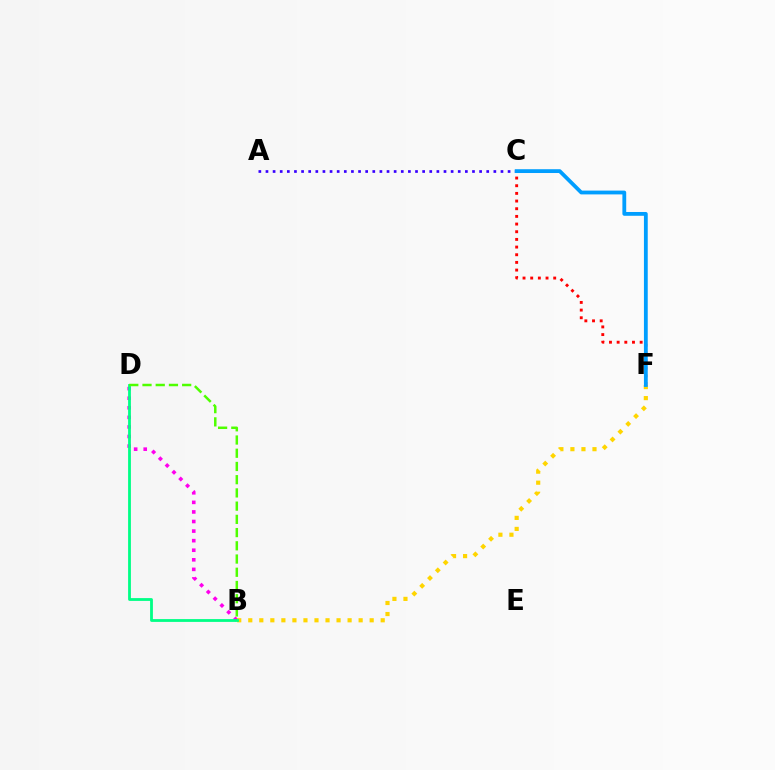{('B', 'D'): [{'color': '#ff00ed', 'line_style': 'dotted', 'thickness': 2.6}, {'color': '#00ff86', 'line_style': 'solid', 'thickness': 2.02}, {'color': '#4fff00', 'line_style': 'dashed', 'thickness': 1.8}], ('C', 'F'): [{'color': '#ff0000', 'line_style': 'dotted', 'thickness': 2.08}, {'color': '#009eff', 'line_style': 'solid', 'thickness': 2.74}], ('B', 'F'): [{'color': '#ffd500', 'line_style': 'dotted', 'thickness': 3.0}], ('A', 'C'): [{'color': '#3700ff', 'line_style': 'dotted', 'thickness': 1.93}]}